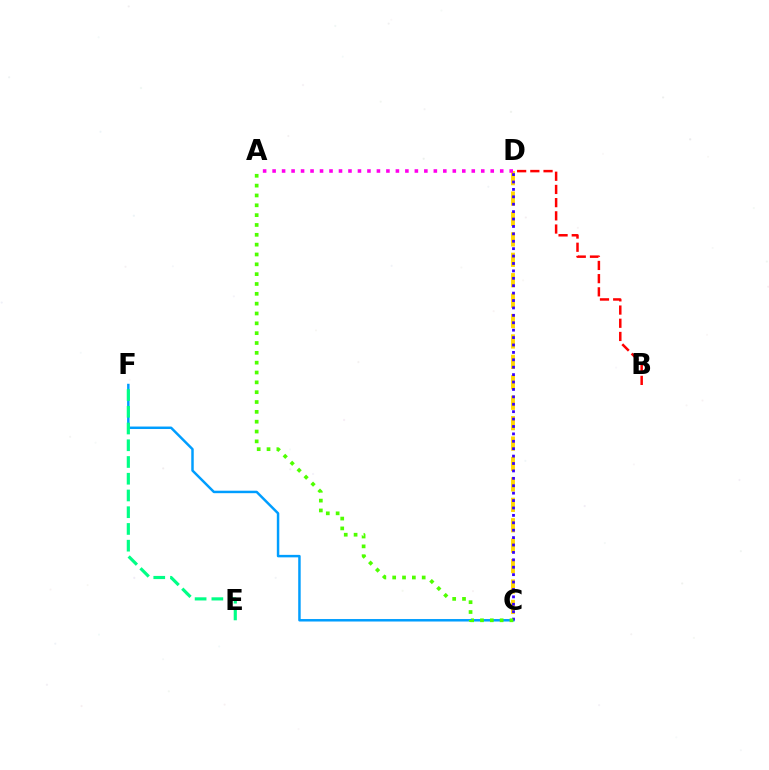{('C', 'F'): [{'color': '#009eff', 'line_style': 'solid', 'thickness': 1.78}], ('E', 'F'): [{'color': '#00ff86', 'line_style': 'dashed', 'thickness': 2.27}], ('C', 'D'): [{'color': '#ffd500', 'line_style': 'dashed', 'thickness': 2.77}, {'color': '#3700ff', 'line_style': 'dotted', 'thickness': 2.01}], ('A', 'C'): [{'color': '#4fff00', 'line_style': 'dotted', 'thickness': 2.67}], ('A', 'D'): [{'color': '#ff00ed', 'line_style': 'dotted', 'thickness': 2.58}], ('B', 'D'): [{'color': '#ff0000', 'line_style': 'dashed', 'thickness': 1.79}]}